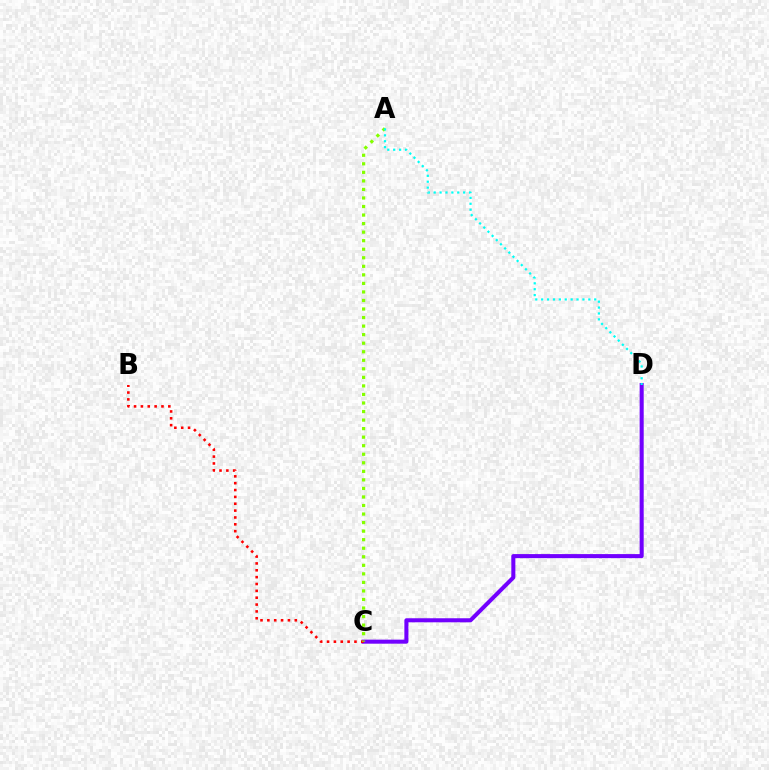{('C', 'D'): [{'color': '#7200ff', 'line_style': 'solid', 'thickness': 2.91}], ('B', 'C'): [{'color': '#ff0000', 'line_style': 'dotted', 'thickness': 1.86}], ('A', 'C'): [{'color': '#84ff00', 'line_style': 'dotted', 'thickness': 2.32}], ('A', 'D'): [{'color': '#00fff6', 'line_style': 'dotted', 'thickness': 1.6}]}